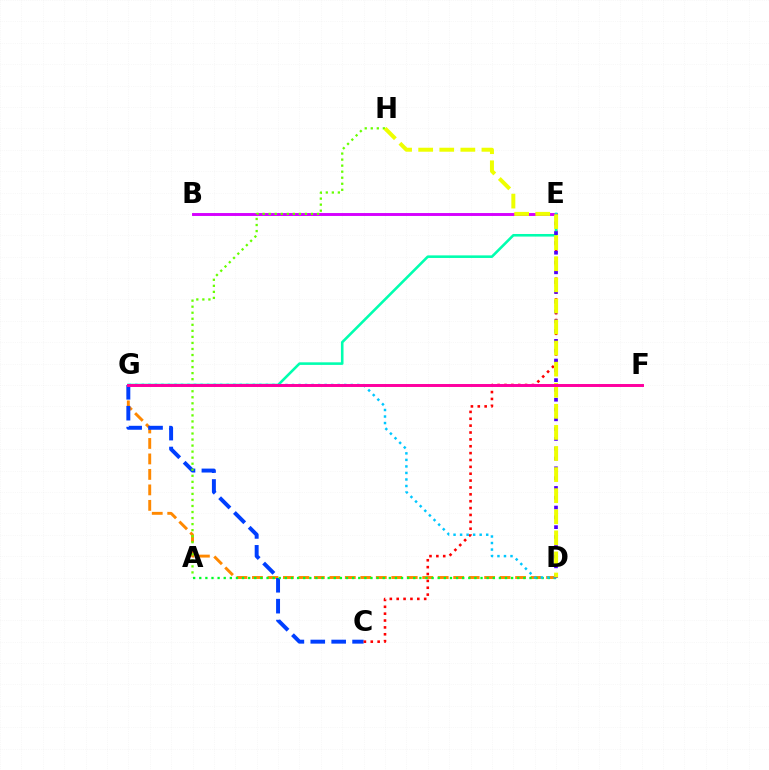{('D', 'G'): [{'color': '#ff8800', 'line_style': 'dashed', 'thickness': 2.1}, {'color': '#00c7ff', 'line_style': 'dotted', 'thickness': 1.77}], ('B', 'E'): [{'color': '#d600ff', 'line_style': 'solid', 'thickness': 2.1}], ('C', 'G'): [{'color': '#003fff', 'line_style': 'dashed', 'thickness': 2.84}], ('A', 'H'): [{'color': '#66ff00', 'line_style': 'dotted', 'thickness': 1.64}], ('C', 'E'): [{'color': '#ff0000', 'line_style': 'dotted', 'thickness': 1.87}], ('E', 'G'): [{'color': '#00ffaf', 'line_style': 'solid', 'thickness': 1.86}], ('A', 'D'): [{'color': '#00ff27', 'line_style': 'dotted', 'thickness': 1.66}], ('D', 'E'): [{'color': '#4f00ff', 'line_style': 'dotted', 'thickness': 2.66}], ('D', 'H'): [{'color': '#eeff00', 'line_style': 'dashed', 'thickness': 2.86}], ('F', 'G'): [{'color': '#ff00a0', 'line_style': 'solid', 'thickness': 2.13}]}